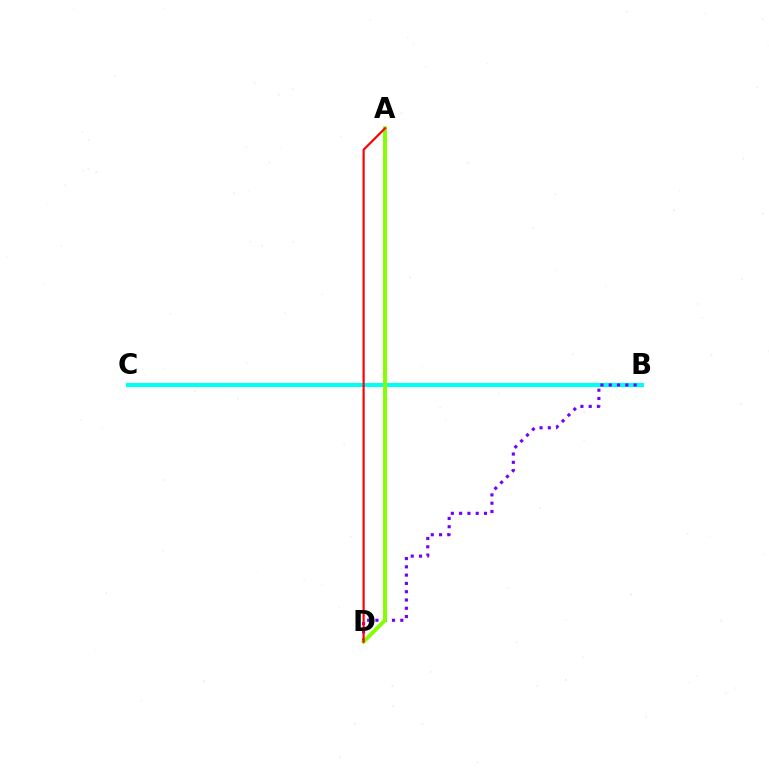{('B', 'C'): [{'color': '#00fff6', 'line_style': 'solid', 'thickness': 2.98}], ('B', 'D'): [{'color': '#7200ff', 'line_style': 'dotted', 'thickness': 2.25}], ('A', 'D'): [{'color': '#84ff00', 'line_style': 'solid', 'thickness': 2.83}, {'color': '#ff0000', 'line_style': 'solid', 'thickness': 1.57}]}